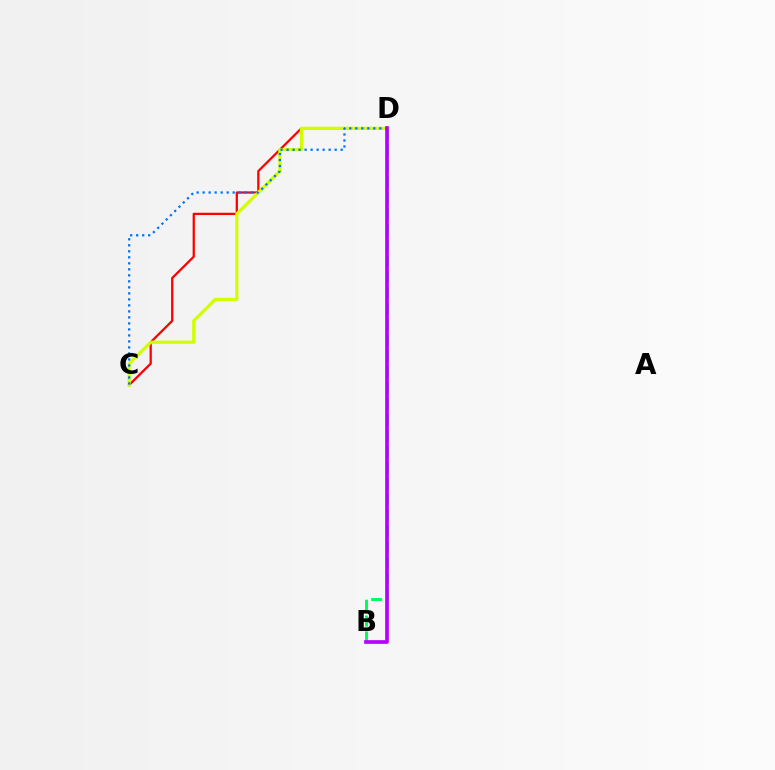{('C', 'D'): [{'color': '#ff0000', 'line_style': 'solid', 'thickness': 1.63}, {'color': '#d1ff00', 'line_style': 'solid', 'thickness': 2.31}, {'color': '#0074ff', 'line_style': 'dotted', 'thickness': 1.63}], ('B', 'D'): [{'color': '#00ff5c', 'line_style': 'dashed', 'thickness': 2.16}, {'color': '#b900ff', 'line_style': 'solid', 'thickness': 2.65}]}